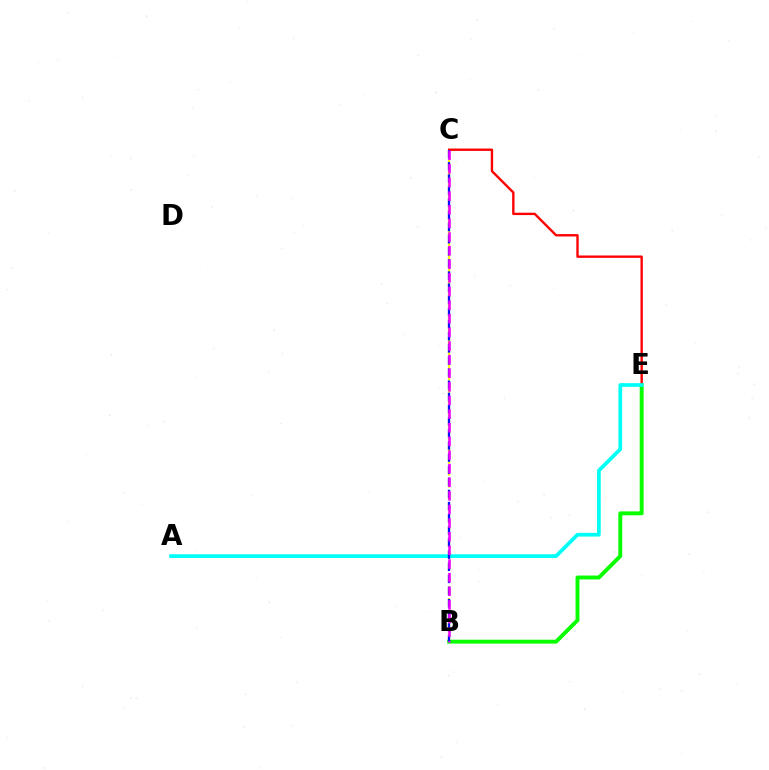{('B', 'C'): [{'color': '#fcf500', 'line_style': 'dashed', 'thickness': 1.61}, {'color': '#0010ff', 'line_style': 'dashed', 'thickness': 1.65}, {'color': '#ee00ff', 'line_style': 'dashed', 'thickness': 1.85}], ('B', 'E'): [{'color': '#08ff00', 'line_style': 'solid', 'thickness': 2.81}], ('C', 'E'): [{'color': '#ff0000', 'line_style': 'solid', 'thickness': 1.71}], ('A', 'E'): [{'color': '#00fff6', 'line_style': 'solid', 'thickness': 2.68}]}